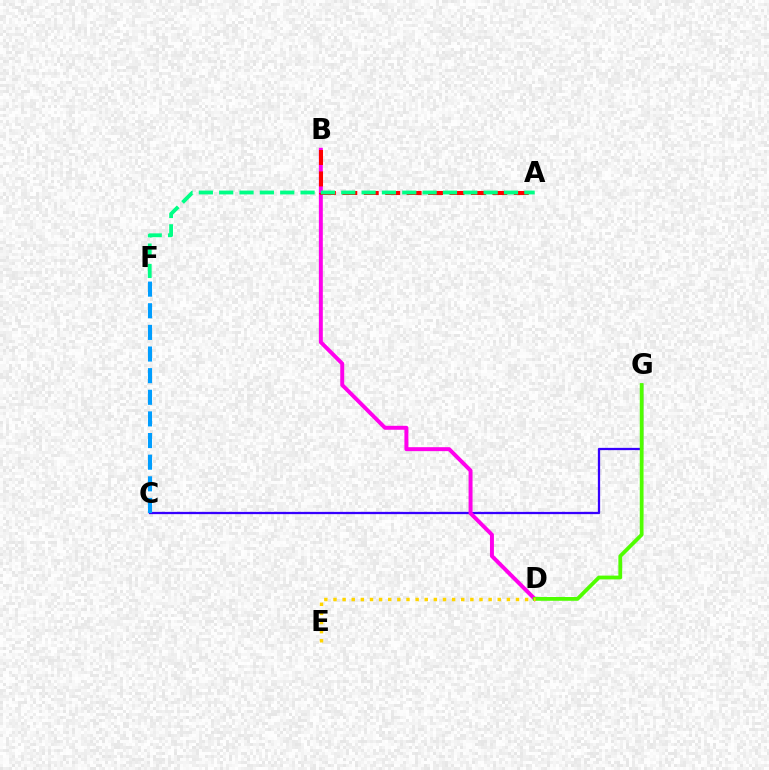{('C', 'G'): [{'color': '#3700ff', 'line_style': 'solid', 'thickness': 1.64}], ('C', 'F'): [{'color': '#009eff', 'line_style': 'dashed', 'thickness': 2.94}], ('B', 'D'): [{'color': '#ff00ed', 'line_style': 'solid', 'thickness': 2.85}], ('D', 'G'): [{'color': '#4fff00', 'line_style': 'solid', 'thickness': 2.73}], ('D', 'E'): [{'color': '#ffd500', 'line_style': 'dotted', 'thickness': 2.48}], ('A', 'B'): [{'color': '#ff0000', 'line_style': 'dashed', 'thickness': 2.91}], ('A', 'F'): [{'color': '#00ff86', 'line_style': 'dashed', 'thickness': 2.76}]}